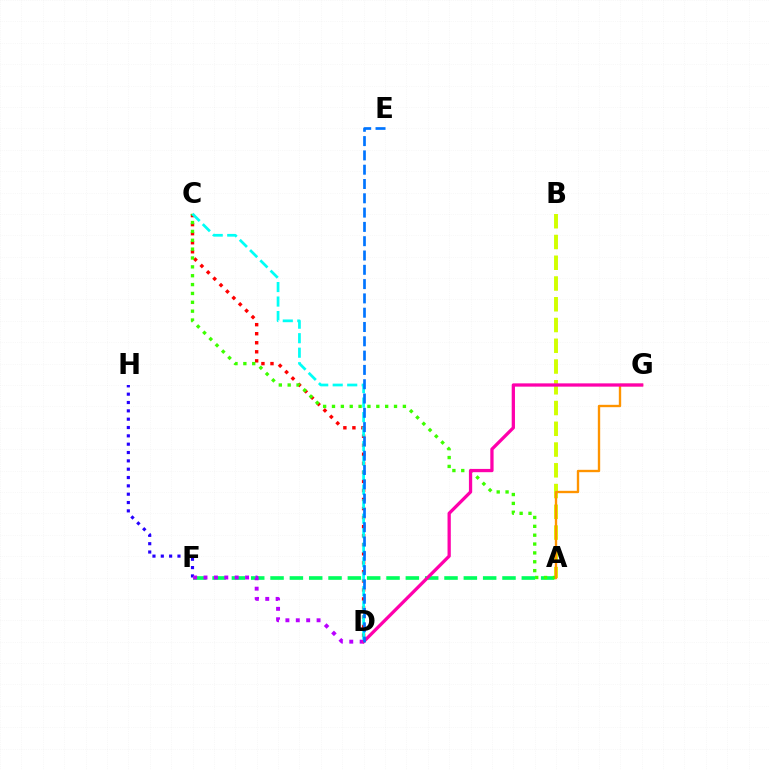{('C', 'D'): [{'color': '#ff0000', 'line_style': 'dotted', 'thickness': 2.46}, {'color': '#00fff6', 'line_style': 'dashed', 'thickness': 1.97}], ('F', 'H'): [{'color': '#2500ff', 'line_style': 'dotted', 'thickness': 2.26}], ('A', 'F'): [{'color': '#00ff5c', 'line_style': 'dashed', 'thickness': 2.63}], ('A', 'B'): [{'color': '#d1ff00', 'line_style': 'dashed', 'thickness': 2.82}], ('A', 'C'): [{'color': '#3dff00', 'line_style': 'dotted', 'thickness': 2.41}], ('D', 'F'): [{'color': '#b900ff', 'line_style': 'dotted', 'thickness': 2.82}], ('A', 'G'): [{'color': '#ff9400', 'line_style': 'solid', 'thickness': 1.7}], ('D', 'G'): [{'color': '#ff00ac', 'line_style': 'solid', 'thickness': 2.36}], ('D', 'E'): [{'color': '#0074ff', 'line_style': 'dashed', 'thickness': 1.94}]}